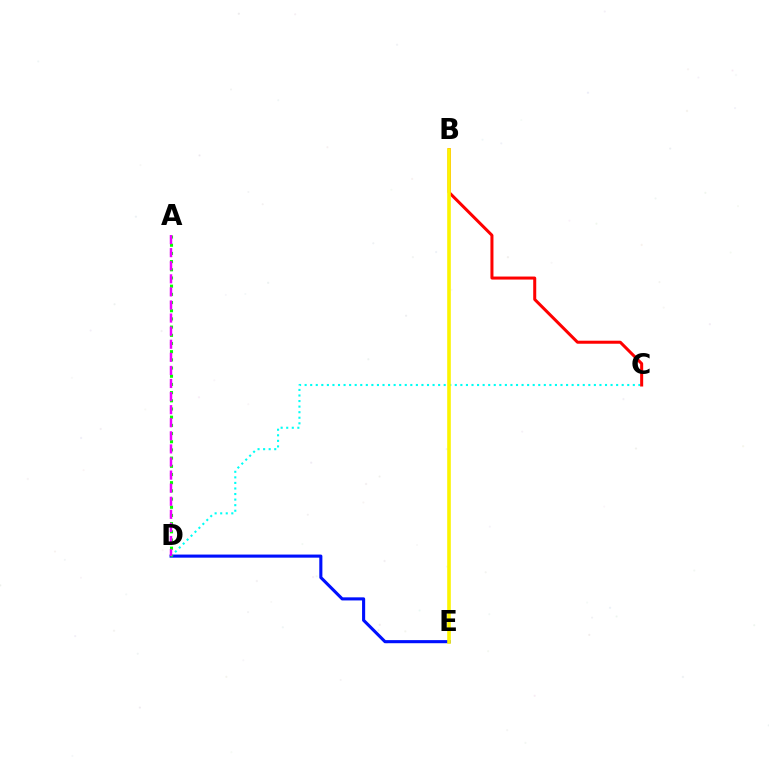{('D', 'E'): [{'color': '#0010ff', 'line_style': 'solid', 'thickness': 2.23}], ('C', 'D'): [{'color': '#00fff6', 'line_style': 'dotted', 'thickness': 1.51}], ('A', 'D'): [{'color': '#08ff00', 'line_style': 'dotted', 'thickness': 2.22}, {'color': '#ee00ff', 'line_style': 'dashed', 'thickness': 1.78}], ('B', 'C'): [{'color': '#ff0000', 'line_style': 'solid', 'thickness': 2.18}], ('B', 'E'): [{'color': '#fcf500', 'line_style': 'solid', 'thickness': 2.59}]}